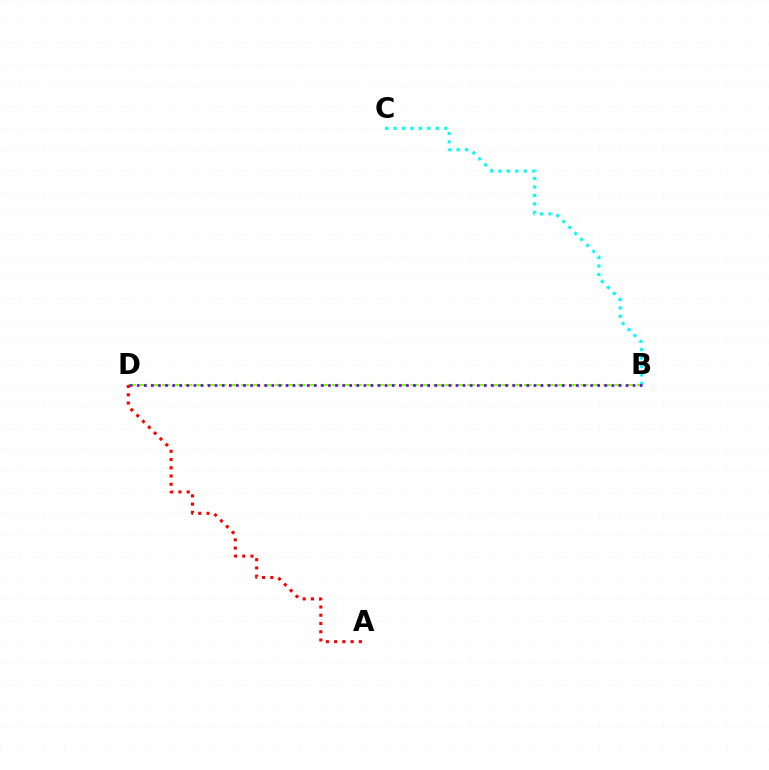{('B', 'D'): [{'color': '#84ff00', 'line_style': 'dashed', 'thickness': 1.54}, {'color': '#7200ff', 'line_style': 'dotted', 'thickness': 1.92}], ('A', 'D'): [{'color': '#ff0000', 'line_style': 'dotted', 'thickness': 2.24}], ('B', 'C'): [{'color': '#00fff6', 'line_style': 'dotted', 'thickness': 2.29}]}